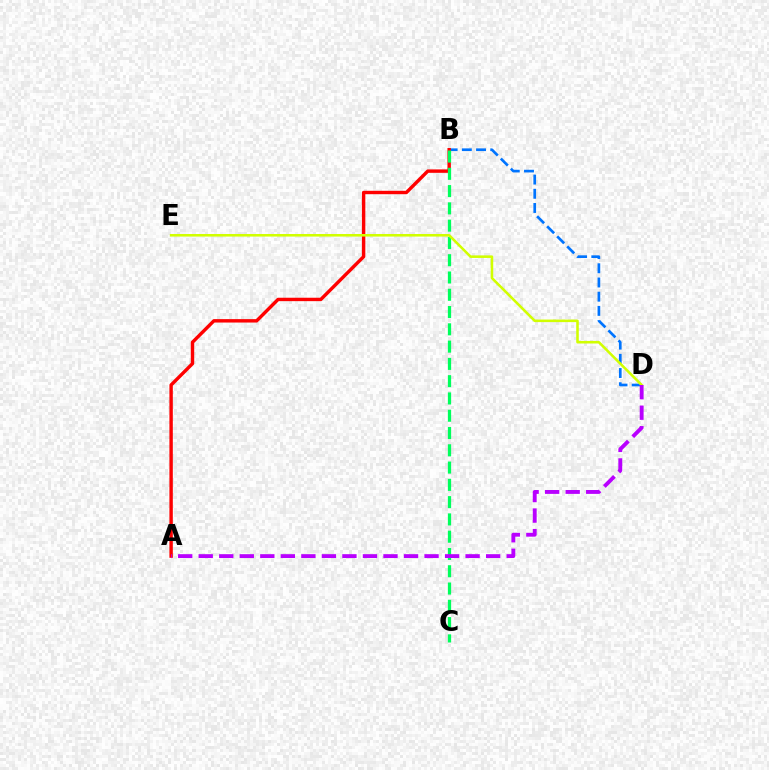{('B', 'D'): [{'color': '#0074ff', 'line_style': 'dashed', 'thickness': 1.93}], ('A', 'B'): [{'color': '#ff0000', 'line_style': 'solid', 'thickness': 2.46}], ('B', 'C'): [{'color': '#00ff5c', 'line_style': 'dashed', 'thickness': 2.35}], ('D', 'E'): [{'color': '#d1ff00', 'line_style': 'solid', 'thickness': 1.84}], ('A', 'D'): [{'color': '#b900ff', 'line_style': 'dashed', 'thickness': 2.79}]}